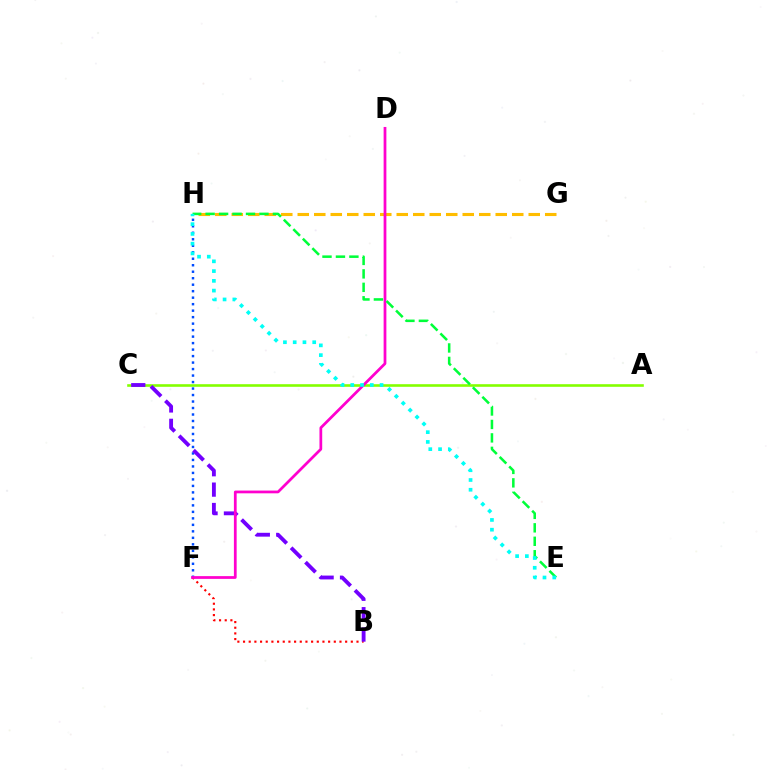{('A', 'C'): [{'color': '#84ff00', 'line_style': 'solid', 'thickness': 1.88}], ('F', 'H'): [{'color': '#004bff', 'line_style': 'dotted', 'thickness': 1.76}], ('G', 'H'): [{'color': '#ffbd00', 'line_style': 'dashed', 'thickness': 2.24}], ('B', 'F'): [{'color': '#ff0000', 'line_style': 'dotted', 'thickness': 1.54}], ('B', 'C'): [{'color': '#7200ff', 'line_style': 'dashed', 'thickness': 2.77}], ('D', 'F'): [{'color': '#ff00cf', 'line_style': 'solid', 'thickness': 1.98}], ('E', 'H'): [{'color': '#00ff39', 'line_style': 'dashed', 'thickness': 1.83}, {'color': '#00fff6', 'line_style': 'dotted', 'thickness': 2.65}]}